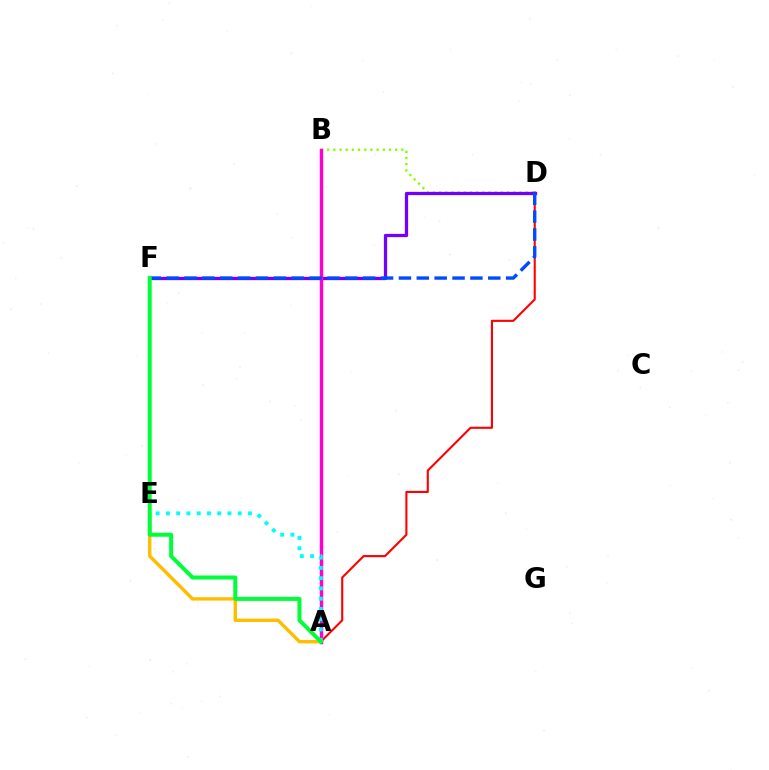{('A', 'E'): [{'color': '#ffbd00', 'line_style': 'solid', 'thickness': 2.45}, {'color': '#00fff6', 'line_style': 'dotted', 'thickness': 2.79}], ('A', 'D'): [{'color': '#ff0000', 'line_style': 'solid', 'thickness': 1.52}], ('B', 'D'): [{'color': '#84ff00', 'line_style': 'dotted', 'thickness': 1.68}], ('D', 'F'): [{'color': '#7200ff', 'line_style': 'solid', 'thickness': 2.35}, {'color': '#004bff', 'line_style': 'dashed', 'thickness': 2.43}], ('A', 'B'): [{'color': '#ff00cf', 'line_style': 'solid', 'thickness': 2.48}], ('A', 'F'): [{'color': '#00ff39', 'line_style': 'solid', 'thickness': 2.87}]}